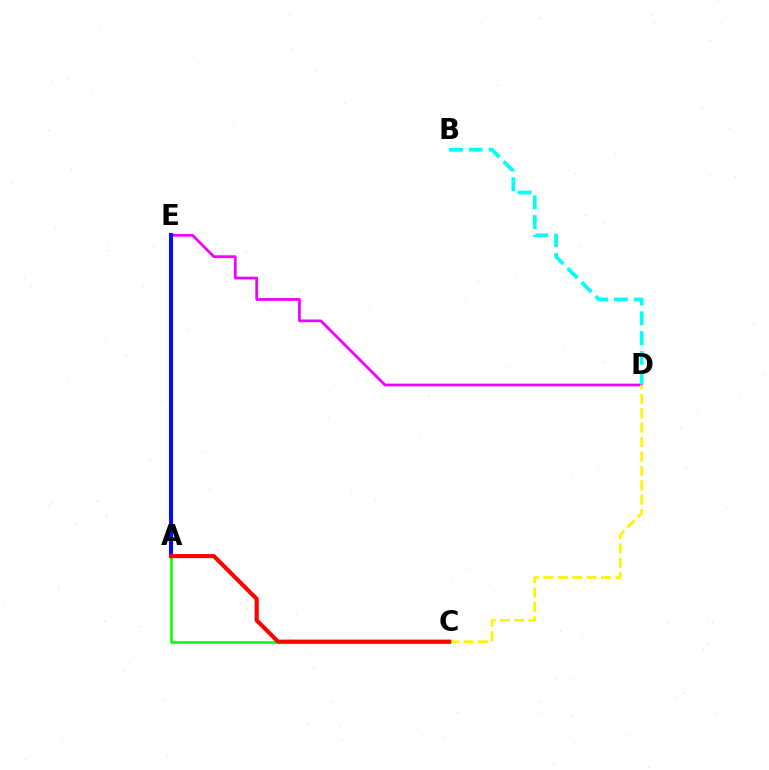{('D', 'E'): [{'color': '#ee00ff', 'line_style': 'solid', 'thickness': 1.96}], ('C', 'D'): [{'color': '#fcf500', 'line_style': 'dashed', 'thickness': 1.96}], ('A', 'E'): [{'color': '#0010ff', 'line_style': 'solid', 'thickness': 2.92}], ('B', 'D'): [{'color': '#00fff6', 'line_style': 'dashed', 'thickness': 2.69}], ('A', 'C'): [{'color': '#08ff00', 'line_style': 'solid', 'thickness': 1.86}, {'color': '#ff0000', 'line_style': 'solid', 'thickness': 2.99}]}